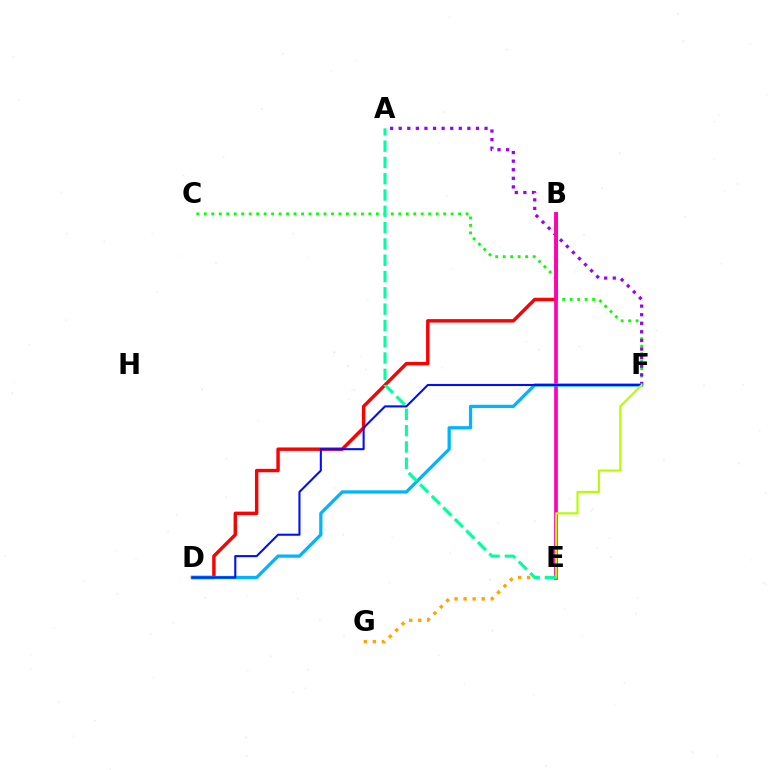{('C', 'F'): [{'color': '#08ff00', 'line_style': 'dotted', 'thickness': 2.03}], ('B', 'D'): [{'color': '#ff0000', 'line_style': 'solid', 'thickness': 2.47}], ('A', 'F'): [{'color': '#9b00ff', 'line_style': 'dotted', 'thickness': 2.33}], ('B', 'E'): [{'color': '#ff00bd', 'line_style': 'solid', 'thickness': 2.68}], ('D', 'F'): [{'color': '#00b5ff', 'line_style': 'solid', 'thickness': 2.35}, {'color': '#0010ff', 'line_style': 'solid', 'thickness': 1.51}], ('E', 'F'): [{'color': '#b3ff00', 'line_style': 'solid', 'thickness': 1.54}], ('E', 'G'): [{'color': '#ffa500', 'line_style': 'dotted', 'thickness': 2.46}], ('A', 'E'): [{'color': '#00ff9d', 'line_style': 'dashed', 'thickness': 2.21}]}